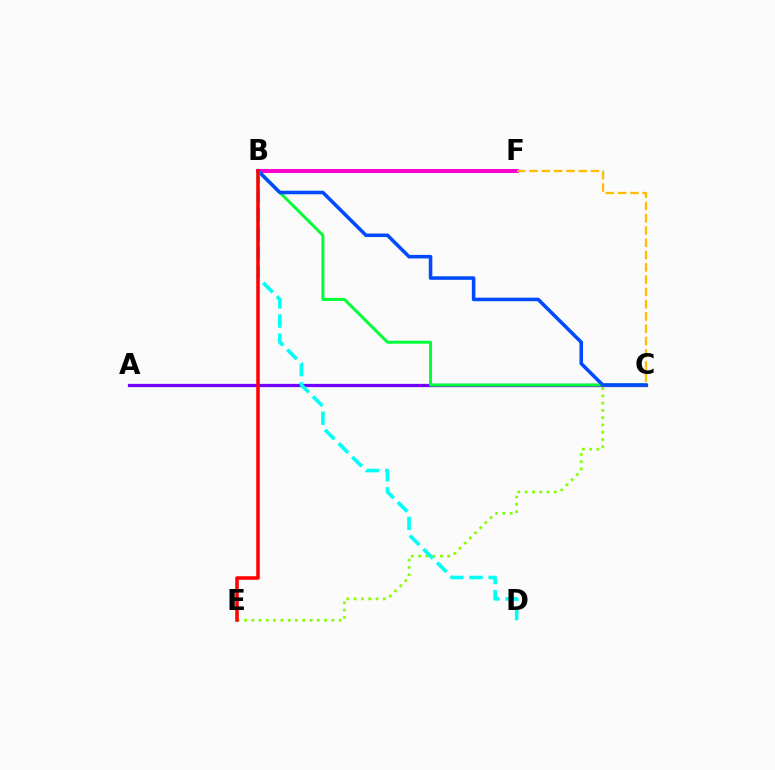{('B', 'F'): [{'color': '#ff00cf', 'line_style': 'solid', 'thickness': 2.86}], ('A', 'C'): [{'color': '#7200ff', 'line_style': 'solid', 'thickness': 2.34}], ('C', 'F'): [{'color': '#ffbd00', 'line_style': 'dashed', 'thickness': 1.67}], ('B', 'C'): [{'color': '#00ff39', 'line_style': 'solid', 'thickness': 2.14}, {'color': '#004bff', 'line_style': 'solid', 'thickness': 2.56}], ('C', 'E'): [{'color': '#84ff00', 'line_style': 'dotted', 'thickness': 1.98}], ('B', 'D'): [{'color': '#00fff6', 'line_style': 'dashed', 'thickness': 2.61}], ('B', 'E'): [{'color': '#ff0000', 'line_style': 'solid', 'thickness': 2.54}]}